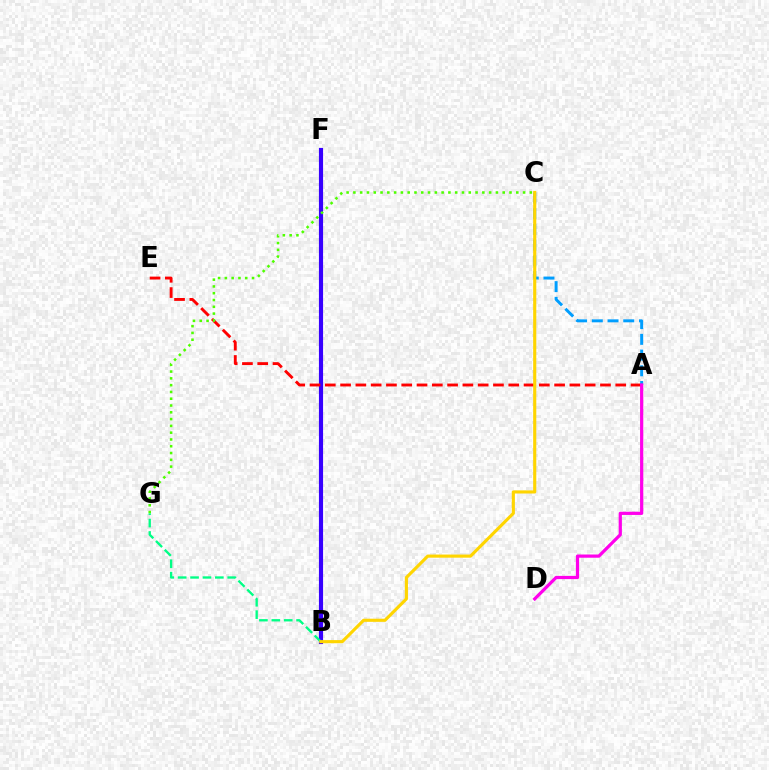{('B', 'F'): [{'color': '#3700ff', 'line_style': 'solid', 'thickness': 2.98}], ('A', 'E'): [{'color': '#ff0000', 'line_style': 'dashed', 'thickness': 2.08}], ('A', 'C'): [{'color': '#009eff', 'line_style': 'dashed', 'thickness': 2.14}], ('A', 'D'): [{'color': '#ff00ed', 'line_style': 'solid', 'thickness': 2.32}], ('C', 'G'): [{'color': '#4fff00', 'line_style': 'dotted', 'thickness': 1.84}], ('B', 'G'): [{'color': '#00ff86', 'line_style': 'dashed', 'thickness': 1.68}], ('B', 'C'): [{'color': '#ffd500', 'line_style': 'solid', 'thickness': 2.25}]}